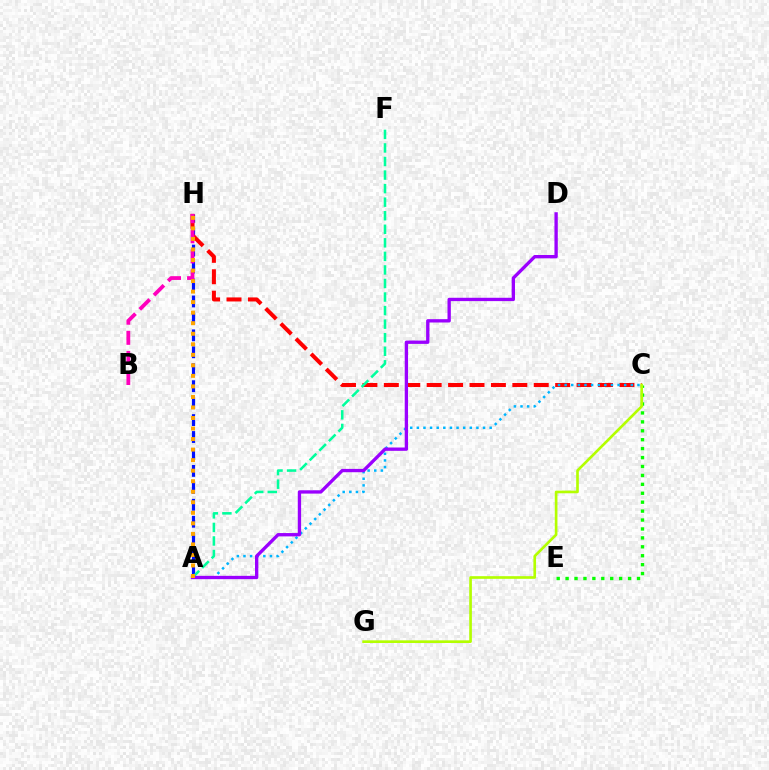{('A', 'H'): [{'color': '#0010ff', 'line_style': 'dashed', 'thickness': 2.3}, {'color': '#ffa500', 'line_style': 'dotted', 'thickness': 2.86}], ('C', 'H'): [{'color': '#ff0000', 'line_style': 'dashed', 'thickness': 2.91}], ('A', 'C'): [{'color': '#00b5ff', 'line_style': 'dotted', 'thickness': 1.8}], ('A', 'F'): [{'color': '#00ff9d', 'line_style': 'dashed', 'thickness': 1.84}], ('C', 'E'): [{'color': '#08ff00', 'line_style': 'dotted', 'thickness': 2.42}], ('C', 'G'): [{'color': '#b3ff00', 'line_style': 'solid', 'thickness': 1.91}], ('A', 'D'): [{'color': '#9b00ff', 'line_style': 'solid', 'thickness': 2.39}], ('B', 'H'): [{'color': '#ff00bd', 'line_style': 'dashed', 'thickness': 2.73}]}